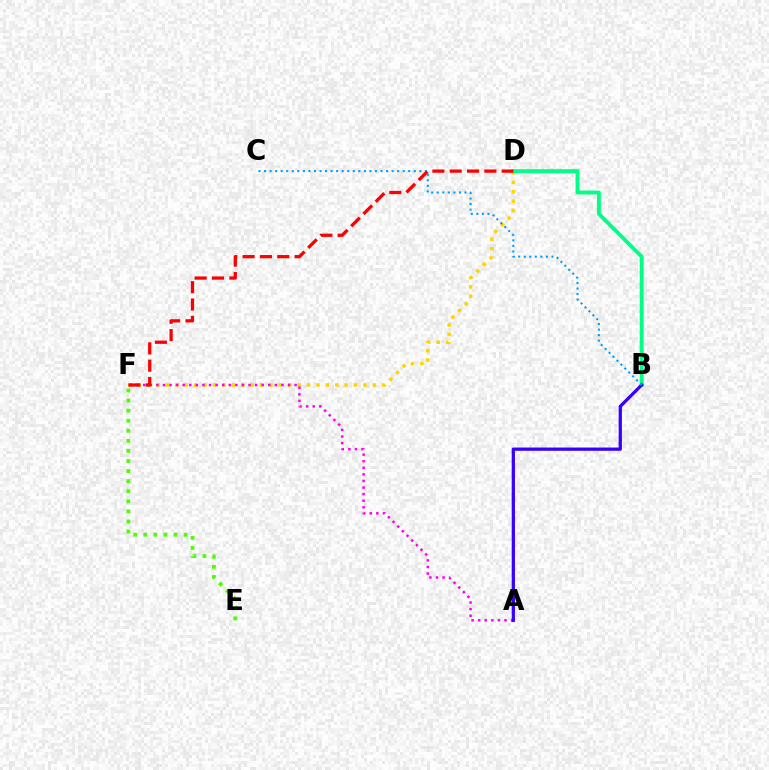{('E', 'F'): [{'color': '#4fff00', 'line_style': 'dotted', 'thickness': 2.74}], ('D', 'F'): [{'color': '#ffd500', 'line_style': 'dotted', 'thickness': 2.56}, {'color': '#ff0000', 'line_style': 'dashed', 'thickness': 2.35}], ('B', 'D'): [{'color': '#00ff86', 'line_style': 'solid', 'thickness': 2.79}], ('A', 'F'): [{'color': '#ff00ed', 'line_style': 'dotted', 'thickness': 1.79}], ('A', 'B'): [{'color': '#3700ff', 'line_style': 'solid', 'thickness': 2.34}], ('B', 'C'): [{'color': '#009eff', 'line_style': 'dotted', 'thickness': 1.51}]}